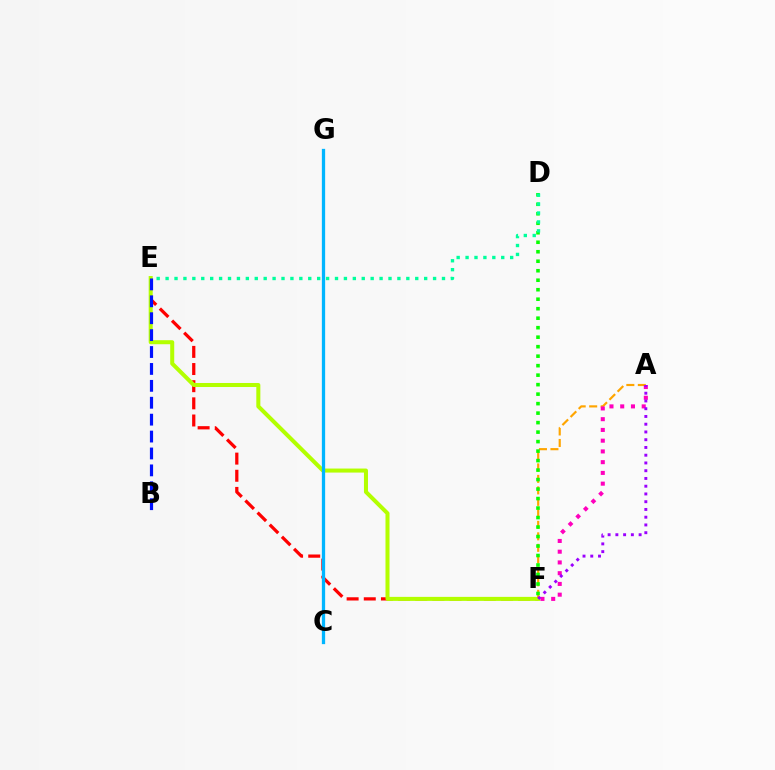{('E', 'F'): [{'color': '#ff0000', 'line_style': 'dashed', 'thickness': 2.33}, {'color': '#b3ff00', 'line_style': 'solid', 'thickness': 2.9}], ('A', 'F'): [{'color': '#ffa500', 'line_style': 'dashed', 'thickness': 1.56}, {'color': '#ff00bd', 'line_style': 'dotted', 'thickness': 2.92}, {'color': '#9b00ff', 'line_style': 'dotted', 'thickness': 2.11}], ('D', 'F'): [{'color': '#08ff00', 'line_style': 'dotted', 'thickness': 2.58}], ('B', 'E'): [{'color': '#0010ff', 'line_style': 'dashed', 'thickness': 2.3}], ('C', 'G'): [{'color': '#00b5ff', 'line_style': 'solid', 'thickness': 2.36}], ('D', 'E'): [{'color': '#00ff9d', 'line_style': 'dotted', 'thickness': 2.42}]}